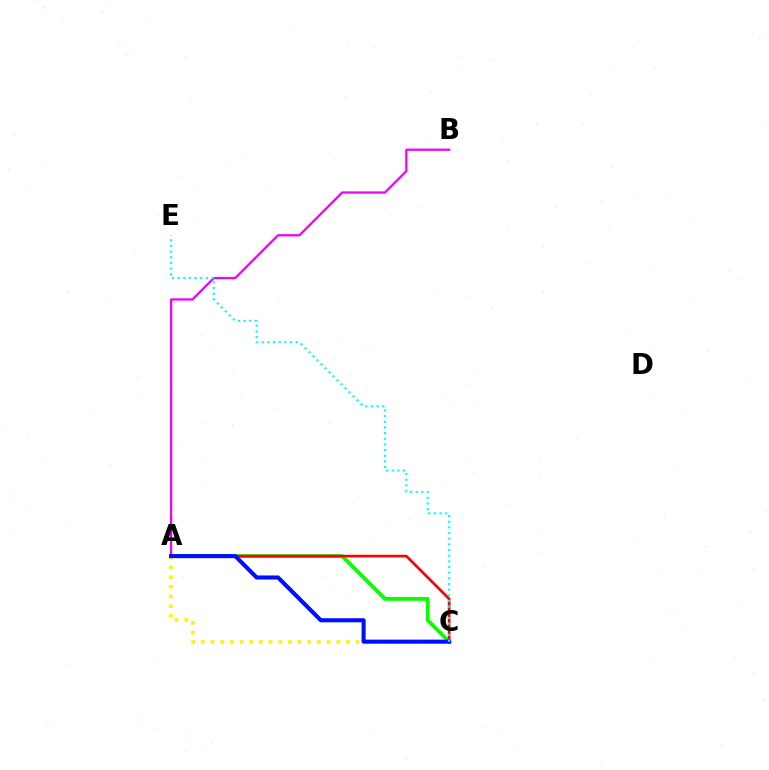{('A', 'B'): [{'color': '#ee00ff', 'line_style': 'solid', 'thickness': 1.63}], ('A', 'C'): [{'color': '#08ff00', 'line_style': 'solid', 'thickness': 2.73}, {'color': '#fcf500', 'line_style': 'dotted', 'thickness': 2.63}, {'color': '#ff0000', 'line_style': 'solid', 'thickness': 1.93}, {'color': '#0010ff', 'line_style': 'solid', 'thickness': 2.94}], ('C', 'E'): [{'color': '#00fff6', 'line_style': 'dotted', 'thickness': 1.54}]}